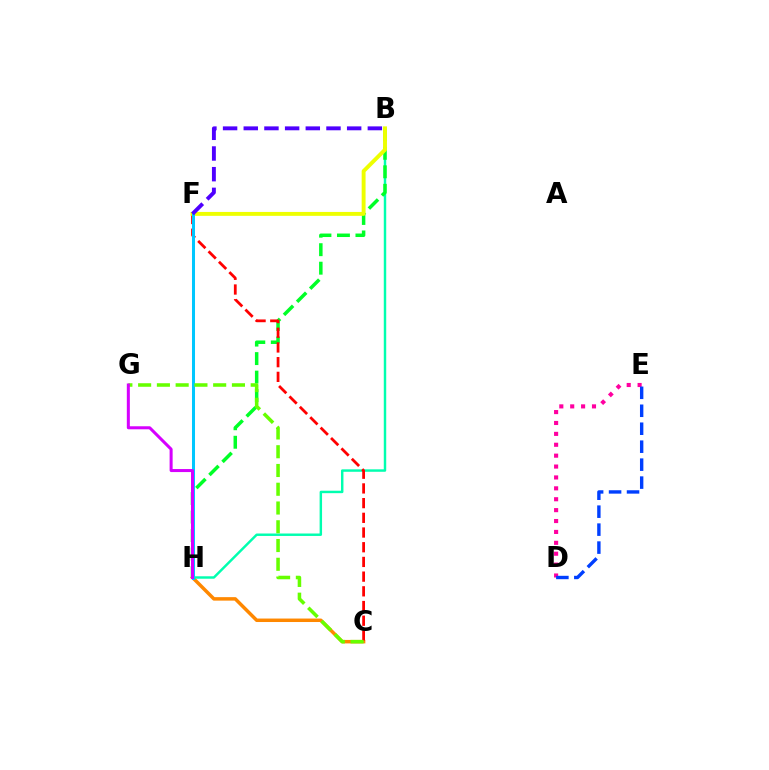{('C', 'H'): [{'color': '#ff8800', 'line_style': 'solid', 'thickness': 2.51}], ('D', 'E'): [{'color': '#ff00a0', 'line_style': 'dotted', 'thickness': 2.96}, {'color': '#003fff', 'line_style': 'dashed', 'thickness': 2.44}], ('B', 'H'): [{'color': '#00ffaf', 'line_style': 'solid', 'thickness': 1.76}, {'color': '#00ff27', 'line_style': 'dashed', 'thickness': 2.51}], ('C', 'F'): [{'color': '#ff0000', 'line_style': 'dashed', 'thickness': 2.0}], ('B', 'F'): [{'color': '#eeff00', 'line_style': 'solid', 'thickness': 2.82}, {'color': '#4f00ff', 'line_style': 'dashed', 'thickness': 2.81}], ('F', 'H'): [{'color': '#00c7ff', 'line_style': 'solid', 'thickness': 2.17}], ('C', 'G'): [{'color': '#66ff00', 'line_style': 'dashed', 'thickness': 2.55}], ('G', 'H'): [{'color': '#d600ff', 'line_style': 'solid', 'thickness': 2.18}]}